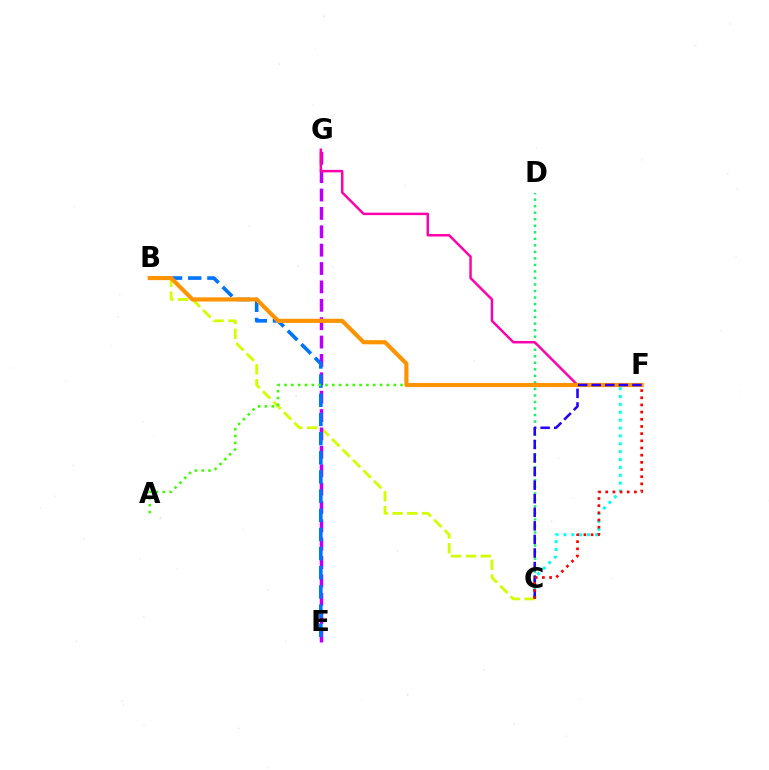{('B', 'C'): [{'color': '#d1ff00', 'line_style': 'dashed', 'thickness': 2.01}], ('E', 'G'): [{'color': '#b900ff', 'line_style': 'dashed', 'thickness': 2.5}], ('C', 'D'): [{'color': '#00ff5c', 'line_style': 'dotted', 'thickness': 1.77}], ('B', 'E'): [{'color': '#0074ff', 'line_style': 'dashed', 'thickness': 2.6}], ('A', 'F'): [{'color': '#3dff00', 'line_style': 'dotted', 'thickness': 1.85}], ('C', 'F'): [{'color': '#00fff6', 'line_style': 'dotted', 'thickness': 2.14}, {'color': '#2500ff', 'line_style': 'dashed', 'thickness': 1.84}, {'color': '#ff0000', 'line_style': 'dotted', 'thickness': 1.95}], ('F', 'G'): [{'color': '#ff00ac', 'line_style': 'solid', 'thickness': 1.78}], ('B', 'F'): [{'color': '#ff9400', 'line_style': 'solid', 'thickness': 2.99}]}